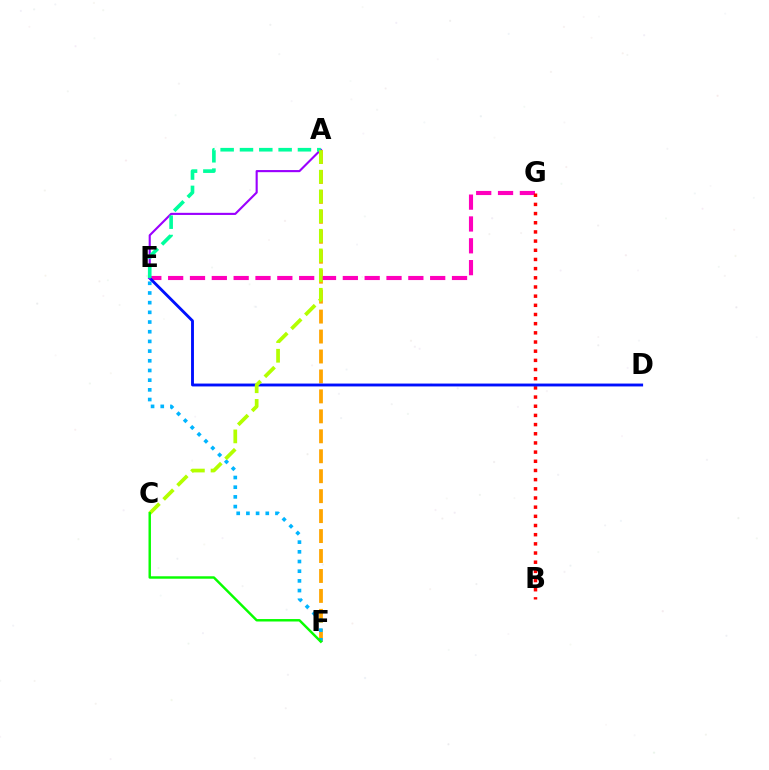{('A', 'F'): [{'color': '#ffa500', 'line_style': 'dashed', 'thickness': 2.71}], ('E', 'F'): [{'color': '#00b5ff', 'line_style': 'dotted', 'thickness': 2.63}], ('E', 'G'): [{'color': '#ff00bd', 'line_style': 'dashed', 'thickness': 2.97}], ('B', 'G'): [{'color': '#ff0000', 'line_style': 'dotted', 'thickness': 2.49}], ('D', 'E'): [{'color': '#0010ff', 'line_style': 'solid', 'thickness': 2.07}], ('A', 'E'): [{'color': '#9b00ff', 'line_style': 'solid', 'thickness': 1.53}, {'color': '#00ff9d', 'line_style': 'dashed', 'thickness': 2.63}], ('A', 'C'): [{'color': '#b3ff00', 'line_style': 'dashed', 'thickness': 2.67}], ('C', 'F'): [{'color': '#08ff00', 'line_style': 'solid', 'thickness': 1.76}]}